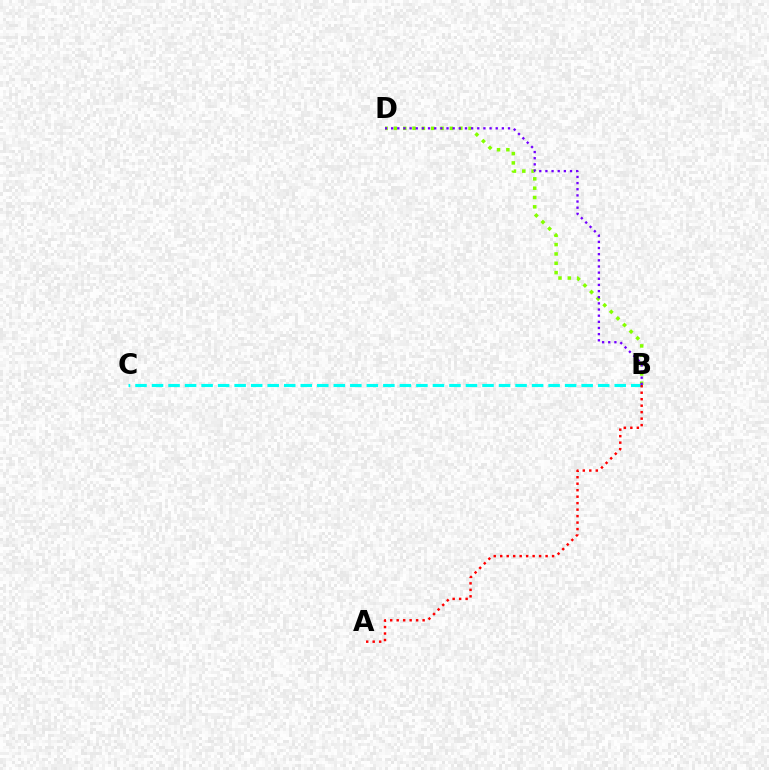{('B', 'D'): [{'color': '#84ff00', 'line_style': 'dotted', 'thickness': 2.53}, {'color': '#7200ff', 'line_style': 'dotted', 'thickness': 1.67}], ('B', 'C'): [{'color': '#00fff6', 'line_style': 'dashed', 'thickness': 2.24}], ('A', 'B'): [{'color': '#ff0000', 'line_style': 'dotted', 'thickness': 1.76}]}